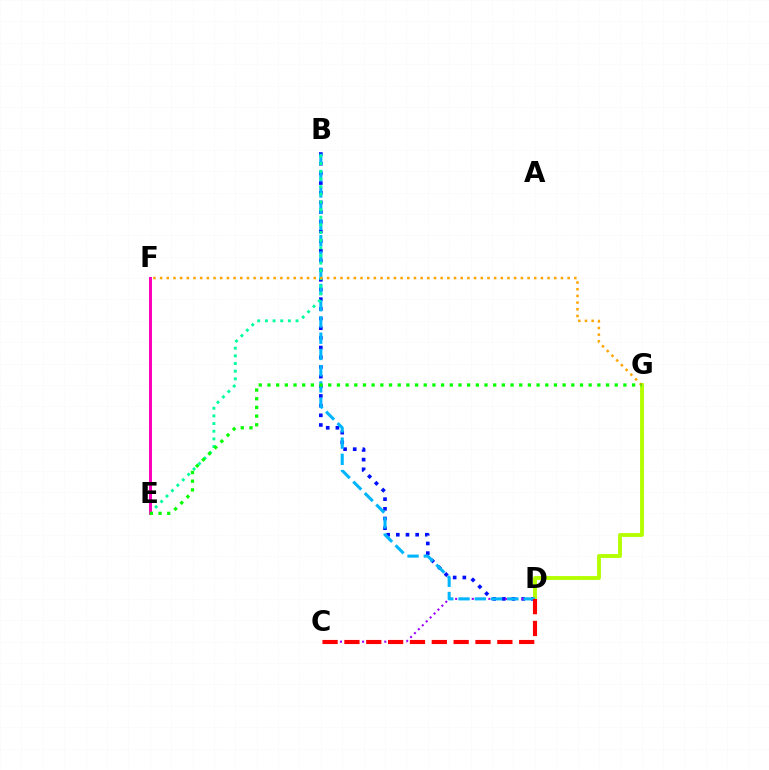{('B', 'D'): [{'color': '#0010ff', 'line_style': 'dotted', 'thickness': 2.63}, {'color': '#00b5ff', 'line_style': 'dashed', 'thickness': 2.21}], ('D', 'G'): [{'color': '#b3ff00', 'line_style': 'solid', 'thickness': 2.78}], ('C', 'D'): [{'color': '#9b00ff', 'line_style': 'dotted', 'thickness': 1.5}, {'color': '#ff0000', 'line_style': 'dashed', 'thickness': 2.97}], ('B', 'E'): [{'color': '#00ff9d', 'line_style': 'dotted', 'thickness': 2.08}], ('E', 'F'): [{'color': '#ff00bd', 'line_style': 'solid', 'thickness': 2.16}], ('F', 'G'): [{'color': '#ffa500', 'line_style': 'dotted', 'thickness': 1.82}], ('E', 'G'): [{'color': '#08ff00', 'line_style': 'dotted', 'thickness': 2.36}]}